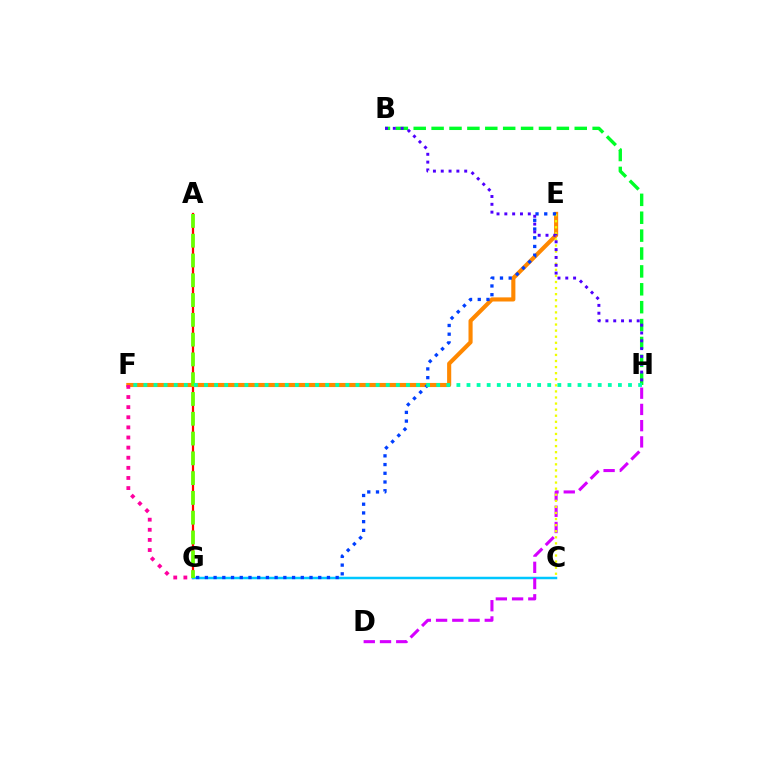{('A', 'G'): [{'color': '#ff0000', 'line_style': 'solid', 'thickness': 1.63}, {'color': '#66ff00', 'line_style': 'dashed', 'thickness': 2.69}], ('C', 'G'): [{'color': '#00c7ff', 'line_style': 'solid', 'thickness': 1.8}], ('E', 'F'): [{'color': '#ff8800', 'line_style': 'solid', 'thickness': 2.96}], ('D', 'H'): [{'color': '#d600ff', 'line_style': 'dashed', 'thickness': 2.21}], ('B', 'H'): [{'color': '#00ff27', 'line_style': 'dashed', 'thickness': 2.43}, {'color': '#4f00ff', 'line_style': 'dotted', 'thickness': 2.12}], ('C', 'E'): [{'color': '#eeff00', 'line_style': 'dotted', 'thickness': 1.65}], ('E', 'G'): [{'color': '#003fff', 'line_style': 'dotted', 'thickness': 2.37}], ('F', 'H'): [{'color': '#00ffaf', 'line_style': 'dotted', 'thickness': 2.74}], ('F', 'G'): [{'color': '#ff00a0', 'line_style': 'dotted', 'thickness': 2.75}]}